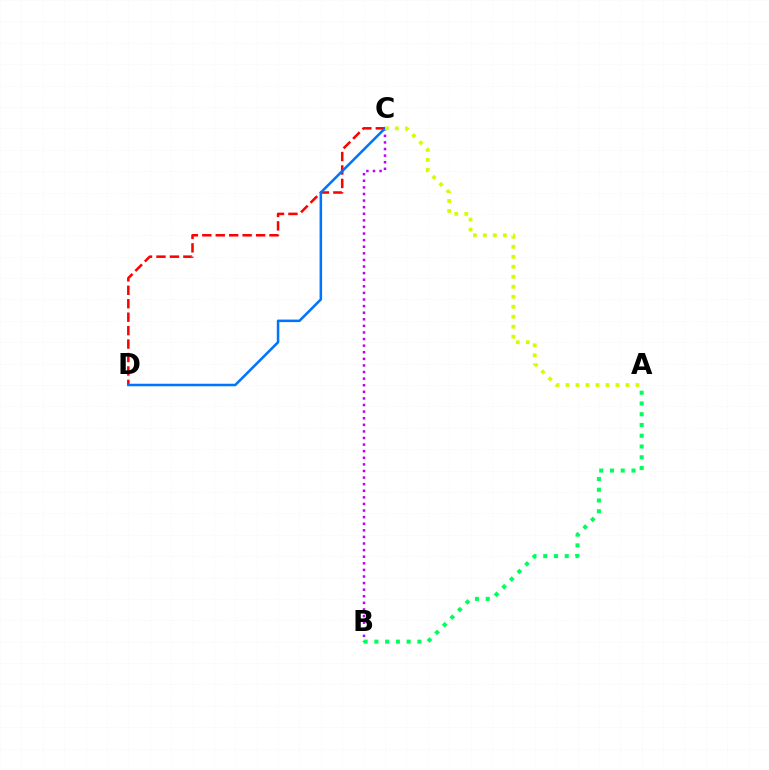{('B', 'C'): [{'color': '#b900ff', 'line_style': 'dotted', 'thickness': 1.79}], ('C', 'D'): [{'color': '#ff0000', 'line_style': 'dashed', 'thickness': 1.83}, {'color': '#0074ff', 'line_style': 'solid', 'thickness': 1.82}], ('A', 'B'): [{'color': '#00ff5c', 'line_style': 'dotted', 'thickness': 2.92}], ('A', 'C'): [{'color': '#d1ff00', 'line_style': 'dotted', 'thickness': 2.71}]}